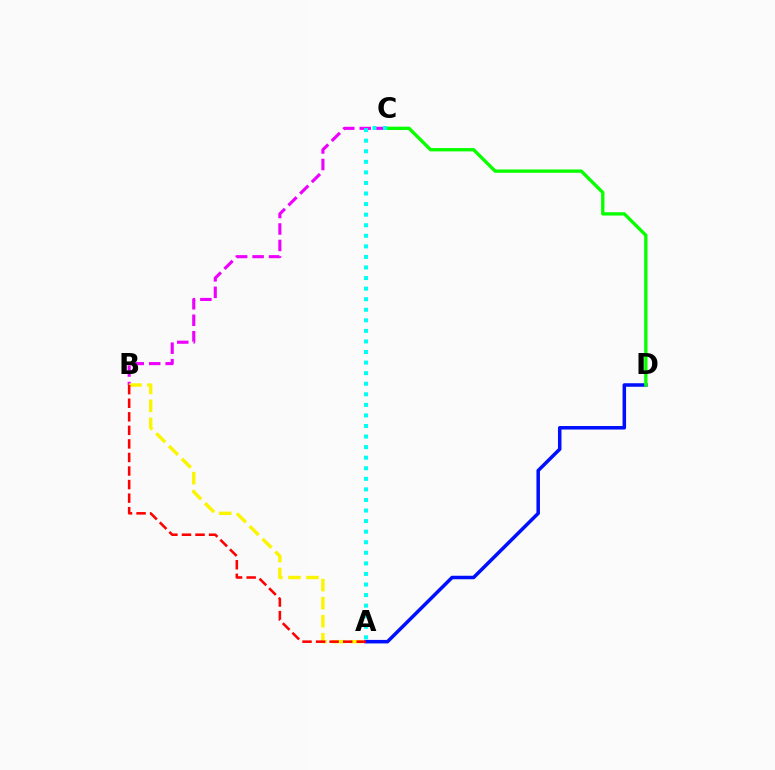{('B', 'C'): [{'color': '#ee00ff', 'line_style': 'dashed', 'thickness': 2.24}], ('A', 'D'): [{'color': '#0010ff', 'line_style': 'solid', 'thickness': 2.53}], ('A', 'B'): [{'color': '#fcf500', 'line_style': 'dashed', 'thickness': 2.45}, {'color': '#ff0000', 'line_style': 'dashed', 'thickness': 1.84}], ('C', 'D'): [{'color': '#08ff00', 'line_style': 'solid', 'thickness': 2.4}], ('A', 'C'): [{'color': '#00fff6', 'line_style': 'dotted', 'thickness': 2.87}]}